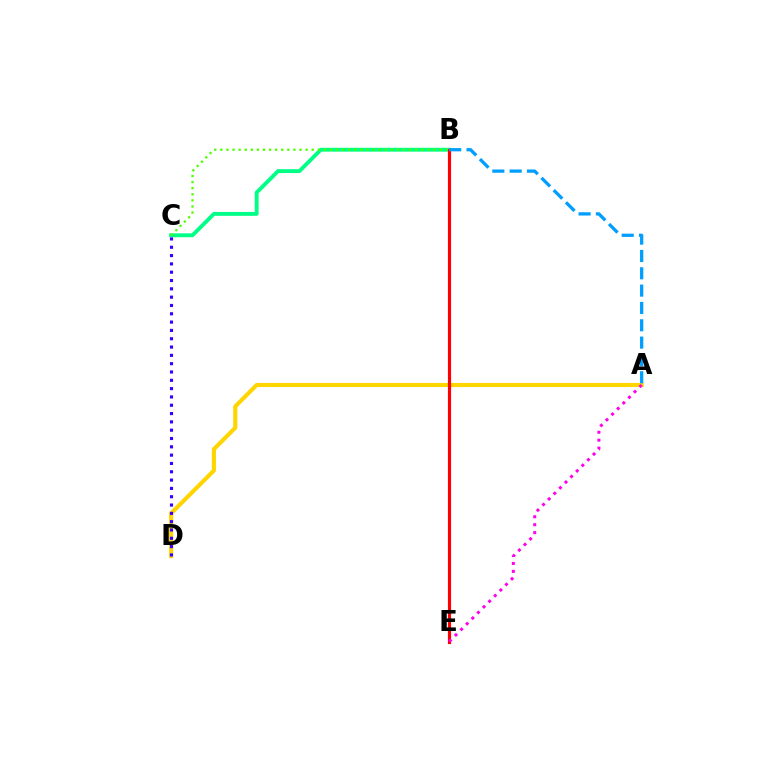{('B', 'C'): [{'color': '#00ff86', 'line_style': 'solid', 'thickness': 2.79}, {'color': '#4fff00', 'line_style': 'dotted', 'thickness': 1.65}], ('A', 'D'): [{'color': '#ffd500', 'line_style': 'solid', 'thickness': 2.95}], ('B', 'E'): [{'color': '#ff0000', 'line_style': 'solid', 'thickness': 2.27}], ('C', 'D'): [{'color': '#3700ff', 'line_style': 'dotted', 'thickness': 2.26}], ('A', 'B'): [{'color': '#009eff', 'line_style': 'dashed', 'thickness': 2.35}], ('A', 'E'): [{'color': '#ff00ed', 'line_style': 'dotted', 'thickness': 2.16}]}